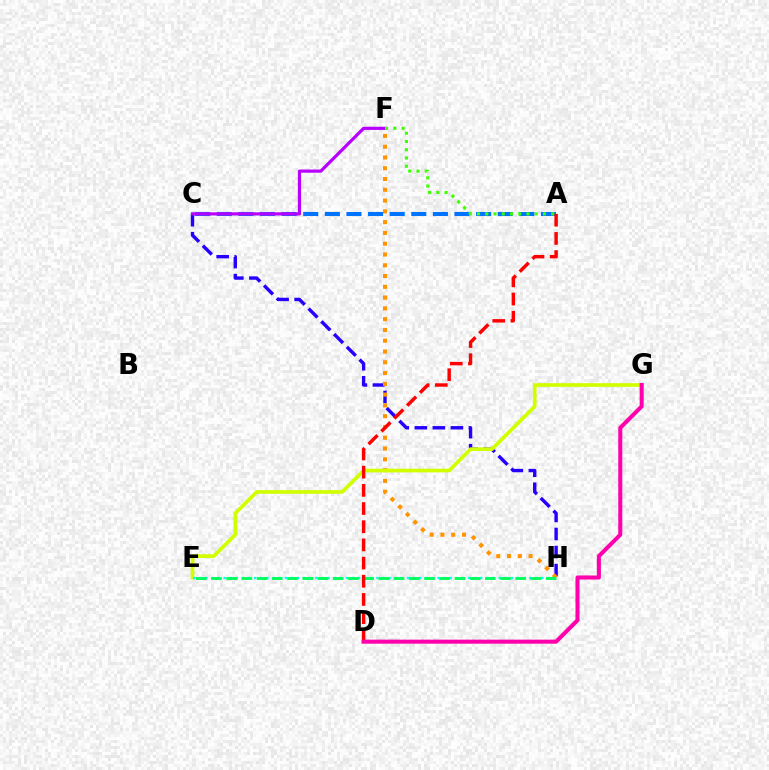{('C', 'H'): [{'color': '#2500ff', 'line_style': 'dashed', 'thickness': 2.45}], ('F', 'H'): [{'color': '#ff9400', 'line_style': 'dotted', 'thickness': 2.93}], ('A', 'C'): [{'color': '#0074ff', 'line_style': 'dashed', 'thickness': 2.94}], ('E', 'G'): [{'color': '#d1ff00', 'line_style': 'solid', 'thickness': 2.65}], ('C', 'F'): [{'color': '#b900ff', 'line_style': 'solid', 'thickness': 2.3}], ('E', 'H'): [{'color': '#00fff6', 'line_style': 'dotted', 'thickness': 1.66}, {'color': '#00ff5c', 'line_style': 'dashed', 'thickness': 2.07}], ('A', 'F'): [{'color': '#3dff00', 'line_style': 'dotted', 'thickness': 2.24}], ('A', 'D'): [{'color': '#ff0000', 'line_style': 'dashed', 'thickness': 2.47}], ('D', 'G'): [{'color': '#ff00ac', 'line_style': 'solid', 'thickness': 2.91}]}